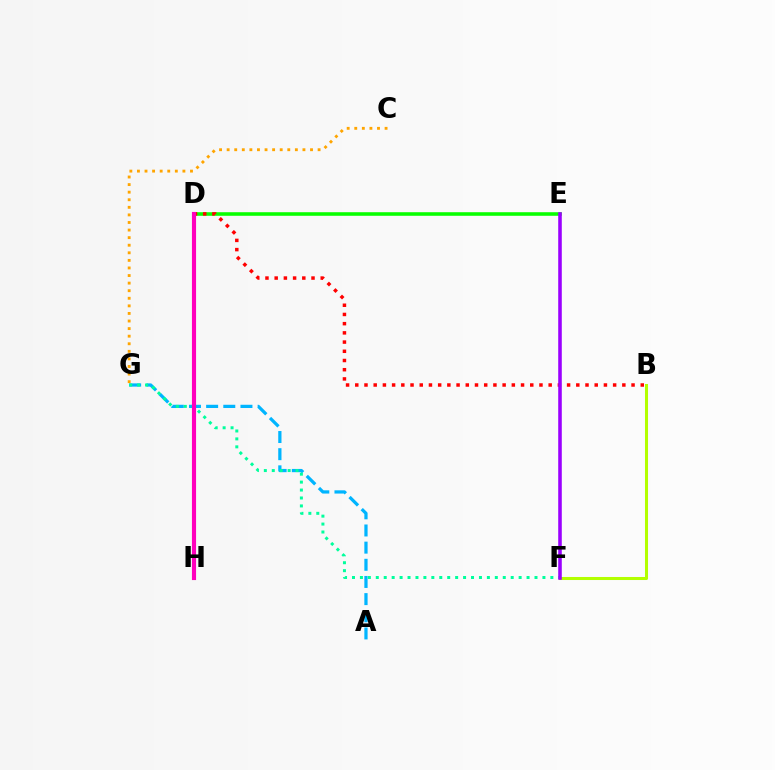{('A', 'G'): [{'color': '#00b5ff', 'line_style': 'dashed', 'thickness': 2.33}], ('D', 'E'): [{'color': '#08ff00', 'line_style': 'solid', 'thickness': 2.57}], ('B', 'D'): [{'color': '#ff0000', 'line_style': 'dotted', 'thickness': 2.5}], ('B', 'F'): [{'color': '#b3ff00', 'line_style': 'solid', 'thickness': 2.19}], ('D', 'H'): [{'color': '#0010ff', 'line_style': 'dotted', 'thickness': 2.81}, {'color': '#ff00bd', 'line_style': 'solid', 'thickness': 2.98}], ('F', 'G'): [{'color': '#00ff9d', 'line_style': 'dotted', 'thickness': 2.16}], ('C', 'G'): [{'color': '#ffa500', 'line_style': 'dotted', 'thickness': 2.06}], ('E', 'F'): [{'color': '#9b00ff', 'line_style': 'solid', 'thickness': 2.56}]}